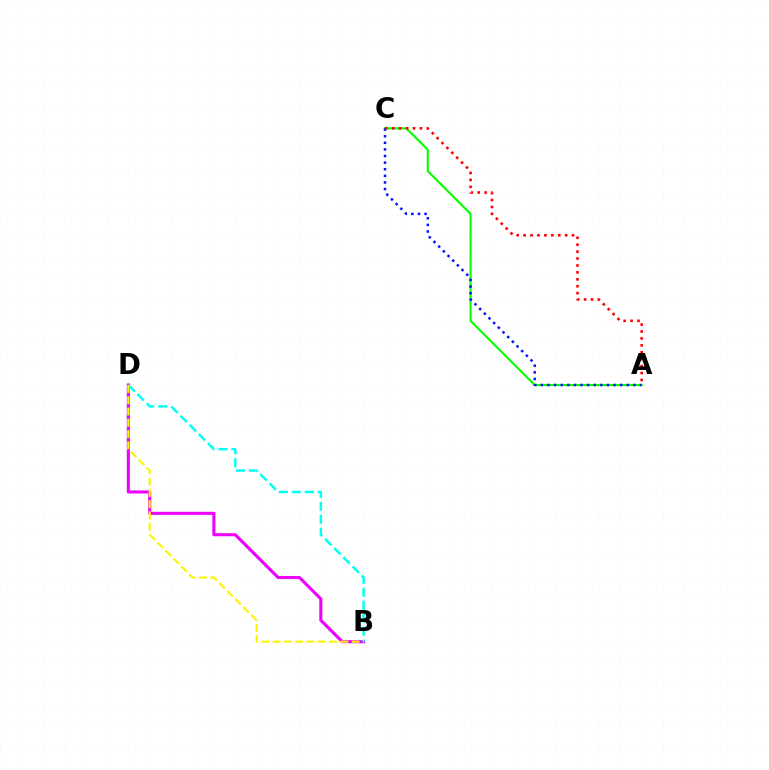{('B', 'D'): [{'color': '#ee00ff', 'line_style': 'solid', 'thickness': 2.21}, {'color': '#00fff6', 'line_style': 'dashed', 'thickness': 1.76}, {'color': '#fcf500', 'line_style': 'dashed', 'thickness': 1.53}], ('A', 'C'): [{'color': '#08ff00', 'line_style': 'solid', 'thickness': 1.54}, {'color': '#0010ff', 'line_style': 'dotted', 'thickness': 1.8}, {'color': '#ff0000', 'line_style': 'dotted', 'thickness': 1.88}]}